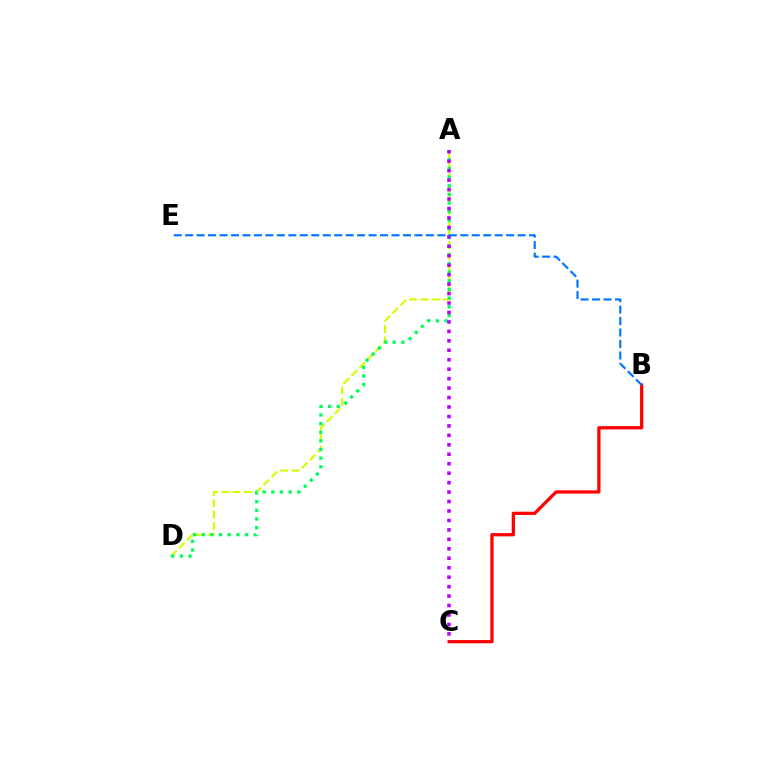{('A', 'D'): [{'color': '#d1ff00', 'line_style': 'dashed', 'thickness': 1.54}, {'color': '#00ff5c', 'line_style': 'dotted', 'thickness': 2.35}], ('B', 'C'): [{'color': '#ff0000', 'line_style': 'solid', 'thickness': 2.33}], ('A', 'C'): [{'color': '#b900ff', 'line_style': 'dotted', 'thickness': 2.57}], ('B', 'E'): [{'color': '#0074ff', 'line_style': 'dashed', 'thickness': 1.56}]}